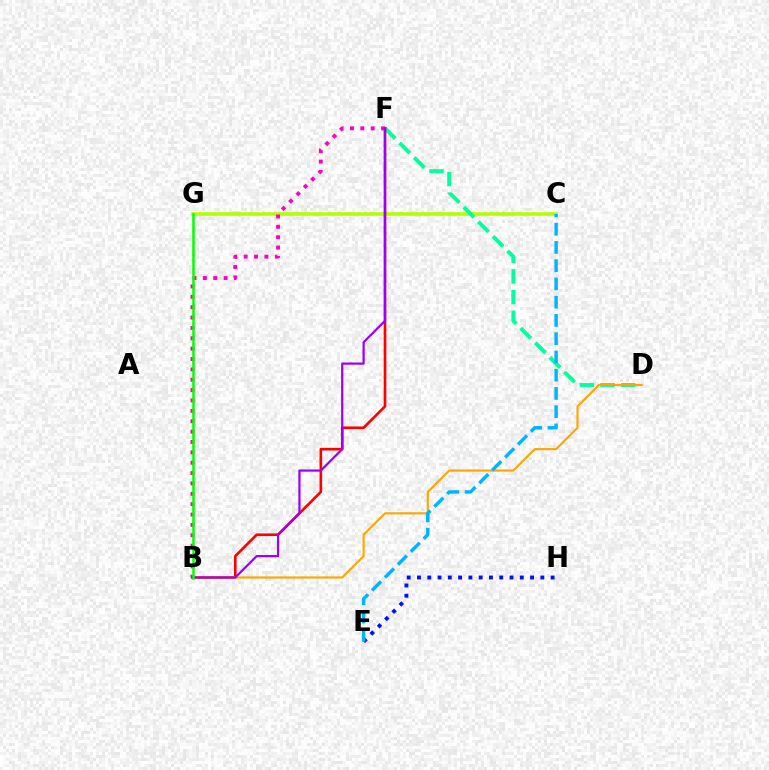{('C', 'G'): [{'color': '#b3ff00', 'line_style': 'solid', 'thickness': 2.59}], ('D', 'F'): [{'color': '#00ff9d', 'line_style': 'dashed', 'thickness': 2.81}], ('B', 'F'): [{'color': '#ff0000', 'line_style': 'solid', 'thickness': 1.89}, {'color': '#ff00bd', 'line_style': 'dotted', 'thickness': 2.82}, {'color': '#9b00ff', 'line_style': 'solid', 'thickness': 1.6}], ('B', 'D'): [{'color': '#ffa500', 'line_style': 'solid', 'thickness': 1.55}], ('E', 'H'): [{'color': '#0010ff', 'line_style': 'dotted', 'thickness': 2.79}], ('B', 'G'): [{'color': '#08ff00', 'line_style': 'solid', 'thickness': 1.81}], ('C', 'E'): [{'color': '#00b5ff', 'line_style': 'dashed', 'thickness': 2.48}]}